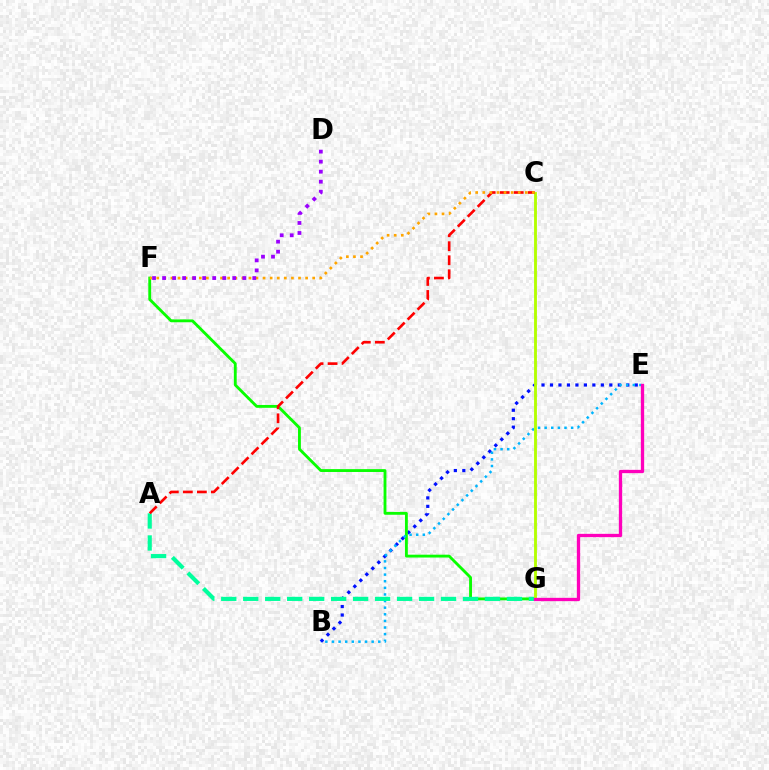{('B', 'E'): [{'color': '#0010ff', 'line_style': 'dotted', 'thickness': 2.3}, {'color': '#00b5ff', 'line_style': 'dotted', 'thickness': 1.8}], ('F', 'G'): [{'color': '#08ff00', 'line_style': 'solid', 'thickness': 2.05}], ('A', 'G'): [{'color': '#00ff9d', 'line_style': 'dashed', 'thickness': 2.99}], ('C', 'G'): [{'color': '#b3ff00', 'line_style': 'solid', 'thickness': 2.05}], ('A', 'C'): [{'color': '#ff0000', 'line_style': 'dashed', 'thickness': 1.91}], ('E', 'G'): [{'color': '#ff00bd', 'line_style': 'solid', 'thickness': 2.39}], ('C', 'F'): [{'color': '#ffa500', 'line_style': 'dotted', 'thickness': 1.93}], ('D', 'F'): [{'color': '#9b00ff', 'line_style': 'dotted', 'thickness': 2.72}]}